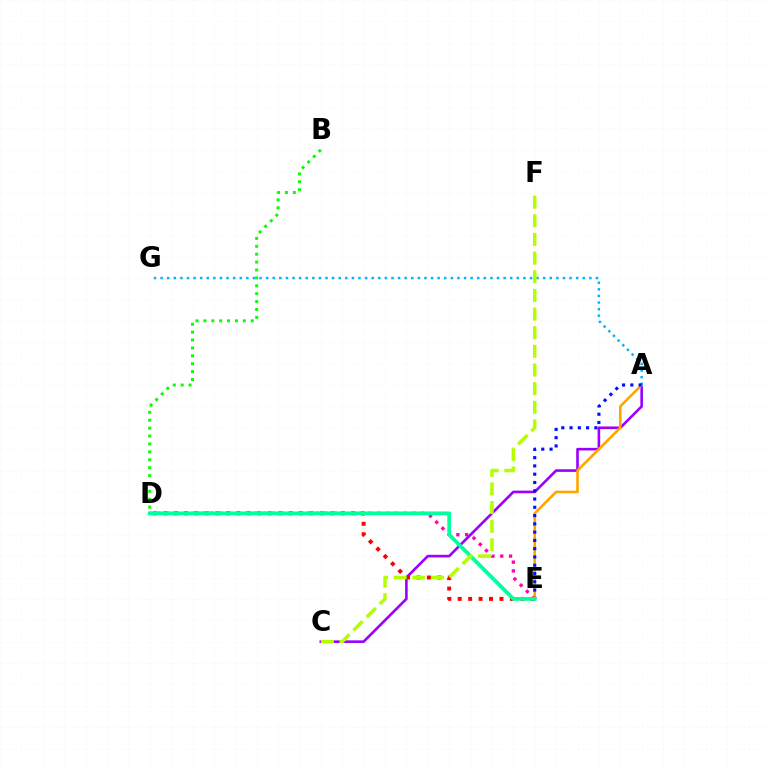{('B', 'D'): [{'color': '#08ff00', 'line_style': 'dotted', 'thickness': 2.14}], ('D', 'E'): [{'color': '#ff00bd', 'line_style': 'dotted', 'thickness': 2.39}, {'color': '#ff0000', 'line_style': 'dotted', 'thickness': 2.84}, {'color': '#00ff9d', 'line_style': 'solid', 'thickness': 2.7}], ('A', 'C'): [{'color': '#9b00ff', 'line_style': 'solid', 'thickness': 1.88}], ('A', 'E'): [{'color': '#ffa500', 'line_style': 'solid', 'thickness': 1.88}, {'color': '#0010ff', 'line_style': 'dotted', 'thickness': 2.25}], ('A', 'G'): [{'color': '#00b5ff', 'line_style': 'dotted', 'thickness': 1.79}], ('C', 'F'): [{'color': '#b3ff00', 'line_style': 'dashed', 'thickness': 2.53}]}